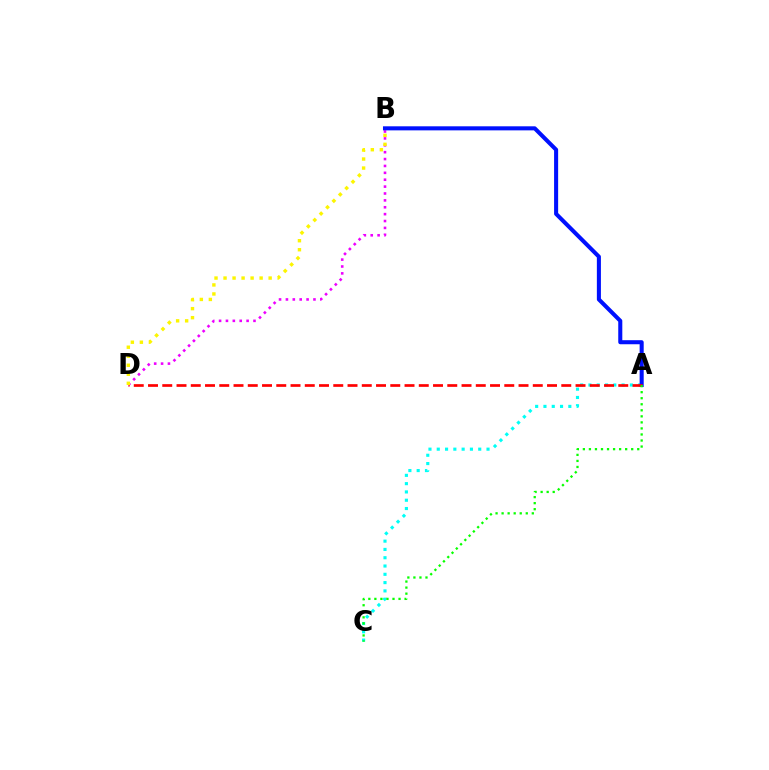{('B', 'D'): [{'color': '#ee00ff', 'line_style': 'dotted', 'thickness': 1.87}, {'color': '#fcf500', 'line_style': 'dotted', 'thickness': 2.45}], ('A', 'C'): [{'color': '#00fff6', 'line_style': 'dotted', 'thickness': 2.25}, {'color': '#08ff00', 'line_style': 'dotted', 'thickness': 1.64}], ('A', 'B'): [{'color': '#0010ff', 'line_style': 'solid', 'thickness': 2.92}], ('A', 'D'): [{'color': '#ff0000', 'line_style': 'dashed', 'thickness': 1.94}]}